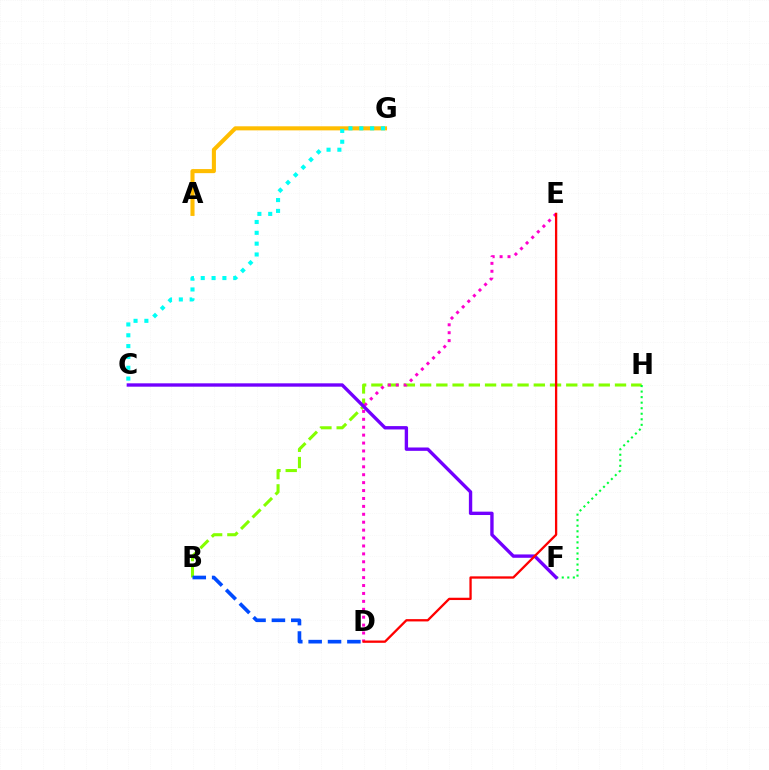{('A', 'G'): [{'color': '#ffbd00', 'line_style': 'solid', 'thickness': 2.93}], ('B', 'H'): [{'color': '#84ff00', 'line_style': 'dashed', 'thickness': 2.21}], ('F', 'H'): [{'color': '#00ff39', 'line_style': 'dotted', 'thickness': 1.51}], ('C', 'G'): [{'color': '#00fff6', 'line_style': 'dotted', 'thickness': 2.94}], ('D', 'E'): [{'color': '#ff00cf', 'line_style': 'dotted', 'thickness': 2.15}, {'color': '#ff0000', 'line_style': 'solid', 'thickness': 1.66}], ('C', 'F'): [{'color': '#7200ff', 'line_style': 'solid', 'thickness': 2.42}], ('B', 'D'): [{'color': '#004bff', 'line_style': 'dashed', 'thickness': 2.63}]}